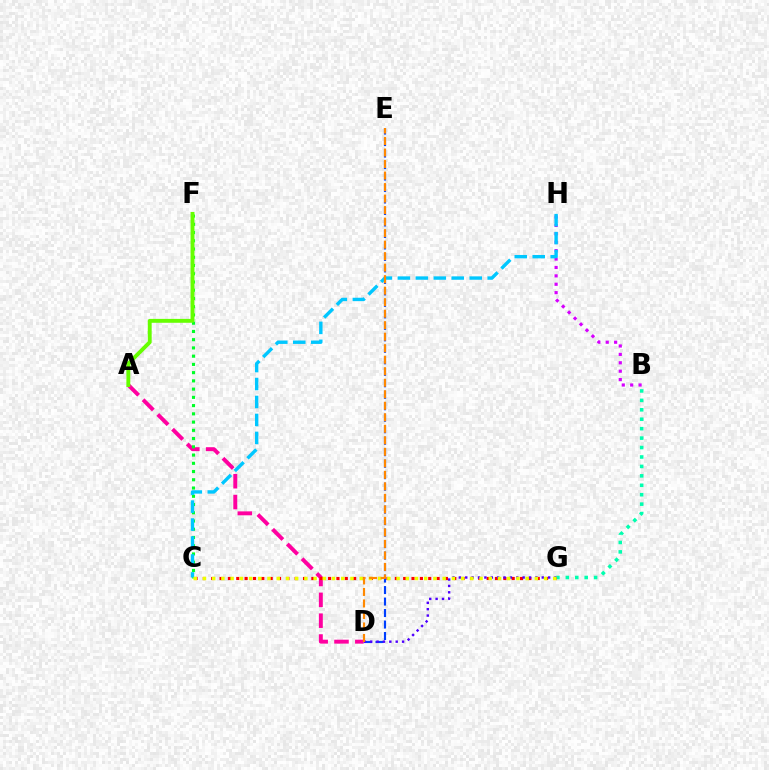{('B', 'H'): [{'color': '#d600ff', 'line_style': 'dotted', 'thickness': 2.28}], ('D', 'E'): [{'color': '#003fff', 'line_style': 'dashed', 'thickness': 1.56}, {'color': '#ff8800', 'line_style': 'dashed', 'thickness': 1.56}], ('A', 'D'): [{'color': '#ff00a0', 'line_style': 'dashed', 'thickness': 2.83}], ('C', 'F'): [{'color': '#00ff27', 'line_style': 'dotted', 'thickness': 2.24}], ('B', 'G'): [{'color': '#00ffaf', 'line_style': 'dotted', 'thickness': 2.56}], ('C', 'H'): [{'color': '#00c7ff', 'line_style': 'dashed', 'thickness': 2.44}], ('C', 'G'): [{'color': '#ff0000', 'line_style': 'dotted', 'thickness': 2.27}, {'color': '#eeff00', 'line_style': 'dotted', 'thickness': 2.5}], ('D', 'G'): [{'color': '#4f00ff', 'line_style': 'dotted', 'thickness': 1.73}], ('A', 'F'): [{'color': '#66ff00', 'line_style': 'solid', 'thickness': 2.8}]}